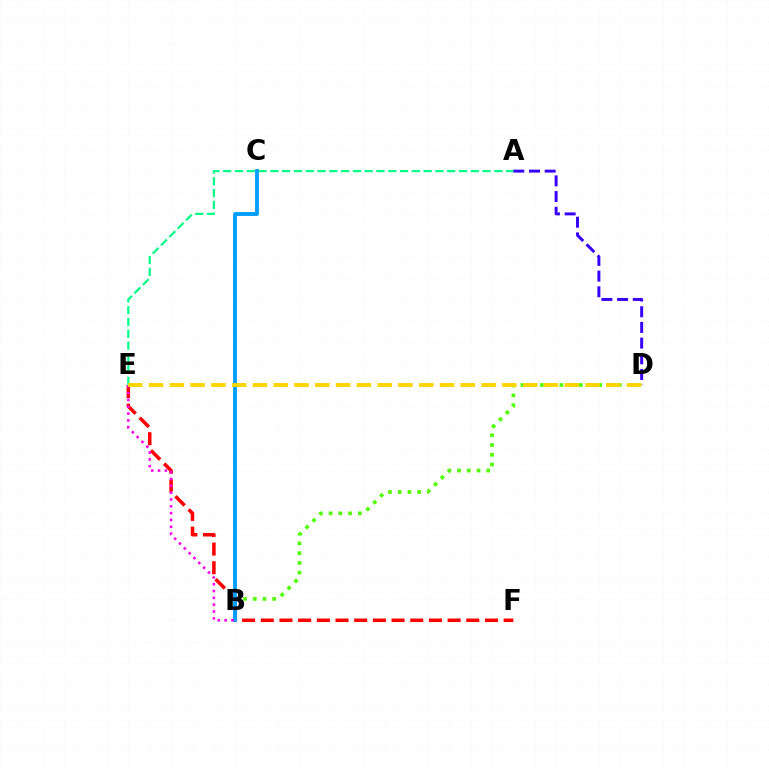{('A', 'E'): [{'color': '#00ff86', 'line_style': 'dashed', 'thickness': 1.6}], ('B', 'D'): [{'color': '#4fff00', 'line_style': 'dotted', 'thickness': 2.65}], ('E', 'F'): [{'color': '#ff0000', 'line_style': 'dashed', 'thickness': 2.54}], ('B', 'C'): [{'color': '#009eff', 'line_style': 'solid', 'thickness': 2.78}], ('A', 'D'): [{'color': '#3700ff', 'line_style': 'dashed', 'thickness': 2.13}], ('B', 'E'): [{'color': '#ff00ed', 'line_style': 'dotted', 'thickness': 1.86}], ('D', 'E'): [{'color': '#ffd500', 'line_style': 'dashed', 'thickness': 2.82}]}